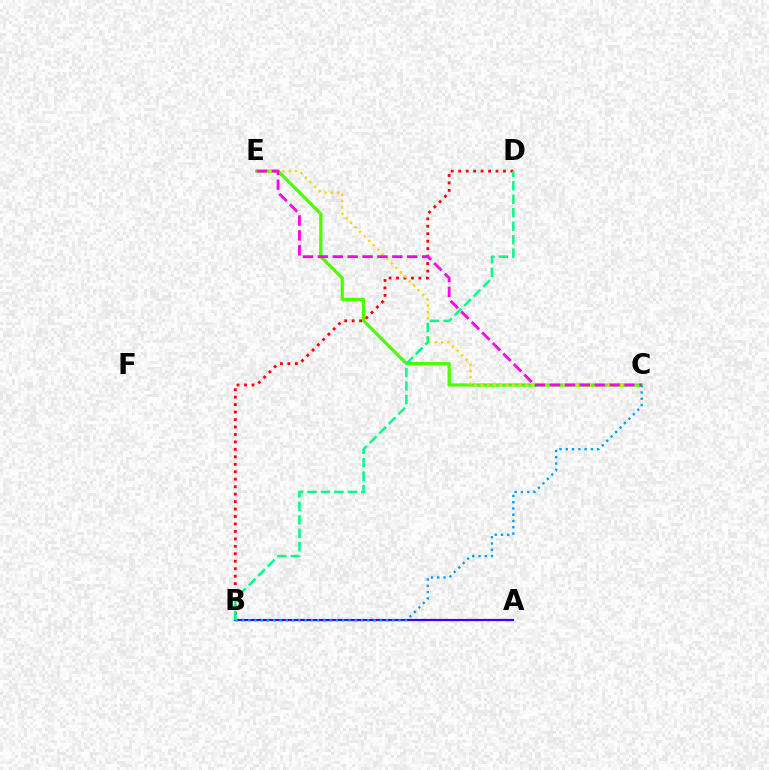{('C', 'E'): [{'color': '#4fff00', 'line_style': 'solid', 'thickness': 2.34}, {'color': '#ffd500', 'line_style': 'dotted', 'thickness': 1.73}, {'color': '#ff00ed', 'line_style': 'dashed', 'thickness': 2.02}], ('B', 'D'): [{'color': '#ff0000', 'line_style': 'dotted', 'thickness': 2.03}, {'color': '#00ff86', 'line_style': 'dashed', 'thickness': 1.83}], ('A', 'B'): [{'color': '#3700ff', 'line_style': 'solid', 'thickness': 1.57}], ('B', 'C'): [{'color': '#009eff', 'line_style': 'dotted', 'thickness': 1.7}]}